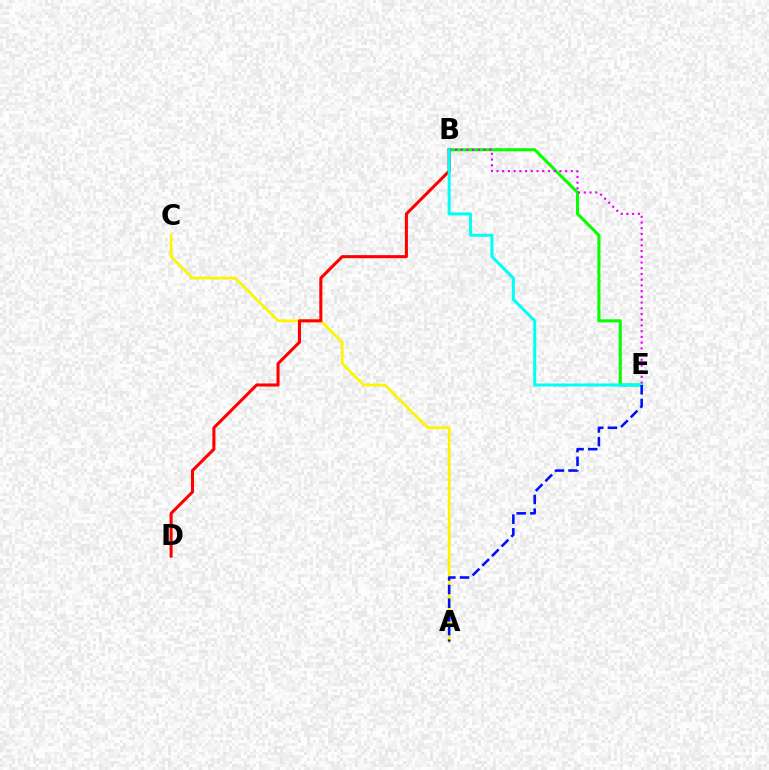{('A', 'C'): [{'color': '#fcf500', 'line_style': 'solid', 'thickness': 1.93}], ('B', 'E'): [{'color': '#08ff00', 'line_style': 'solid', 'thickness': 2.2}, {'color': '#ee00ff', 'line_style': 'dotted', 'thickness': 1.55}, {'color': '#00fff6', 'line_style': 'solid', 'thickness': 2.18}], ('B', 'D'): [{'color': '#ff0000', 'line_style': 'solid', 'thickness': 2.2}], ('A', 'E'): [{'color': '#0010ff', 'line_style': 'dashed', 'thickness': 1.86}]}